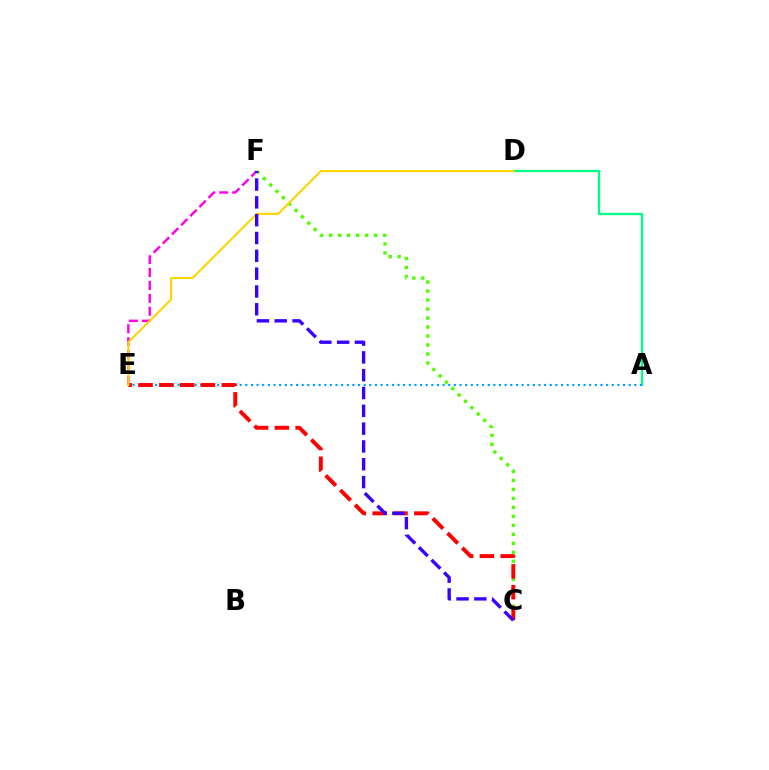{('A', 'D'): [{'color': '#00ff86', 'line_style': 'solid', 'thickness': 1.66}], ('A', 'E'): [{'color': '#009eff', 'line_style': 'dotted', 'thickness': 1.53}], ('C', 'F'): [{'color': '#4fff00', 'line_style': 'dotted', 'thickness': 2.44}, {'color': '#3700ff', 'line_style': 'dashed', 'thickness': 2.42}], ('E', 'F'): [{'color': '#ff00ed', 'line_style': 'dashed', 'thickness': 1.76}], ('C', 'E'): [{'color': '#ff0000', 'line_style': 'dashed', 'thickness': 2.83}], ('D', 'E'): [{'color': '#ffd500', 'line_style': 'solid', 'thickness': 1.51}]}